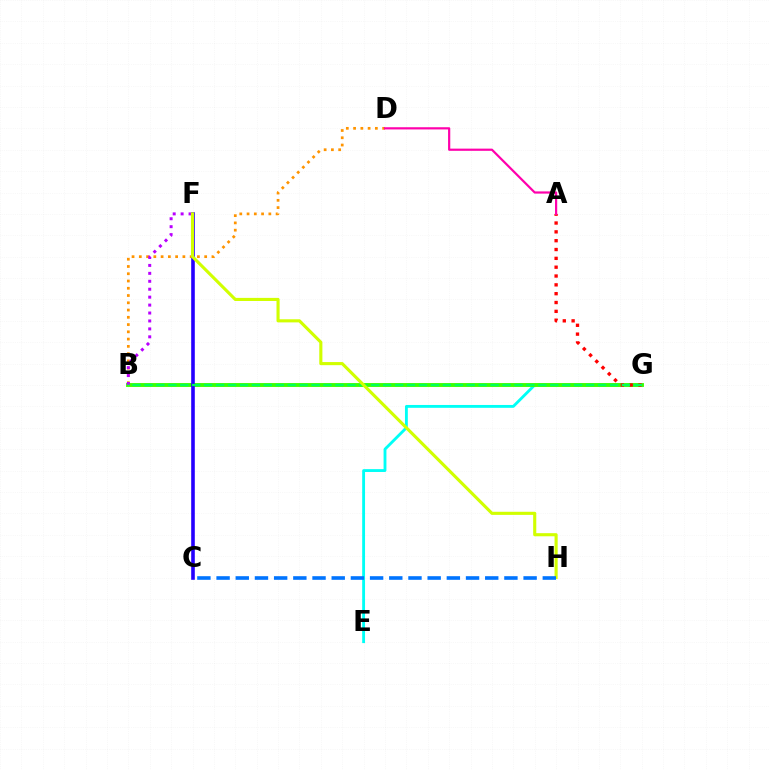{('B', 'D'): [{'color': '#ff9400', 'line_style': 'dotted', 'thickness': 1.97}], ('E', 'G'): [{'color': '#00fff6', 'line_style': 'solid', 'thickness': 2.05}], ('B', 'G'): [{'color': '#3dff00', 'line_style': 'solid', 'thickness': 2.79}, {'color': '#00ff5c', 'line_style': 'dashed', 'thickness': 1.62}], ('B', 'F'): [{'color': '#b900ff', 'line_style': 'dotted', 'thickness': 2.16}], ('C', 'F'): [{'color': '#2500ff', 'line_style': 'solid', 'thickness': 2.6}], ('A', 'G'): [{'color': '#ff0000', 'line_style': 'dotted', 'thickness': 2.4}], ('F', 'H'): [{'color': '#d1ff00', 'line_style': 'solid', 'thickness': 2.24}], ('C', 'H'): [{'color': '#0074ff', 'line_style': 'dashed', 'thickness': 2.61}], ('A', 'D'): [{'color': '#ff00ac', 'line_style': 'solid', 'thickness': 1.58}]}